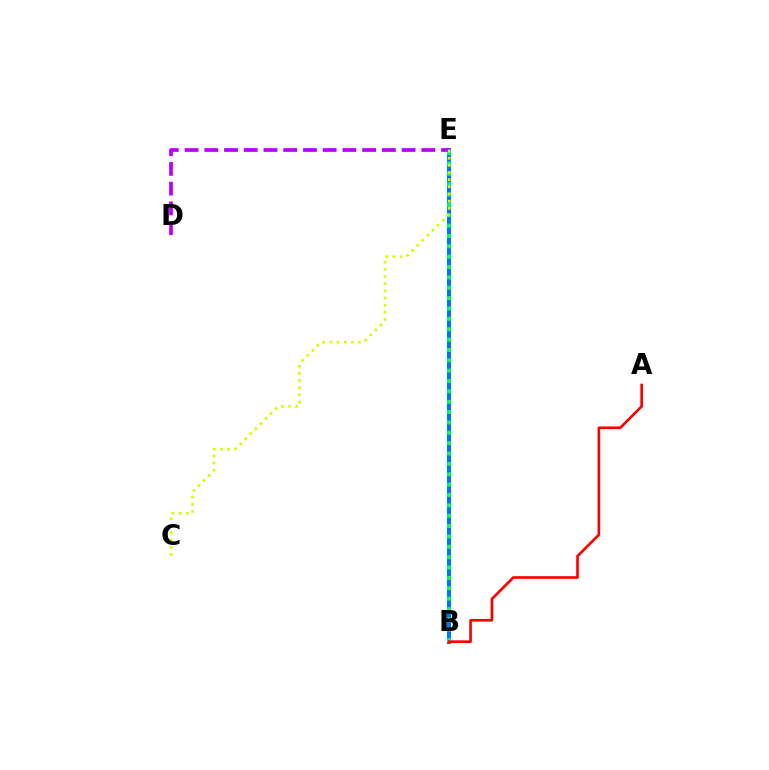{('B', 'E'): [{'color': '#0074ff', 'line_style': 'solid', 'thickness': 2.93}, {'color': '#00ff5c', 'line_style': 'dotted', 'thickness': 2.82}], ('D', 'E'): [{'color': '#b900ff', 'line_style': 'dashed', 'thickness': 2.68}], ('A', 'B'): [{'color': '#ff0000', 'line_style': 'solid', 'thickness': 1.92}], ('C', 'E'): [{'color': '#d1ff00', 'line_style': 'dotted', 'thickness': 1.94}]}